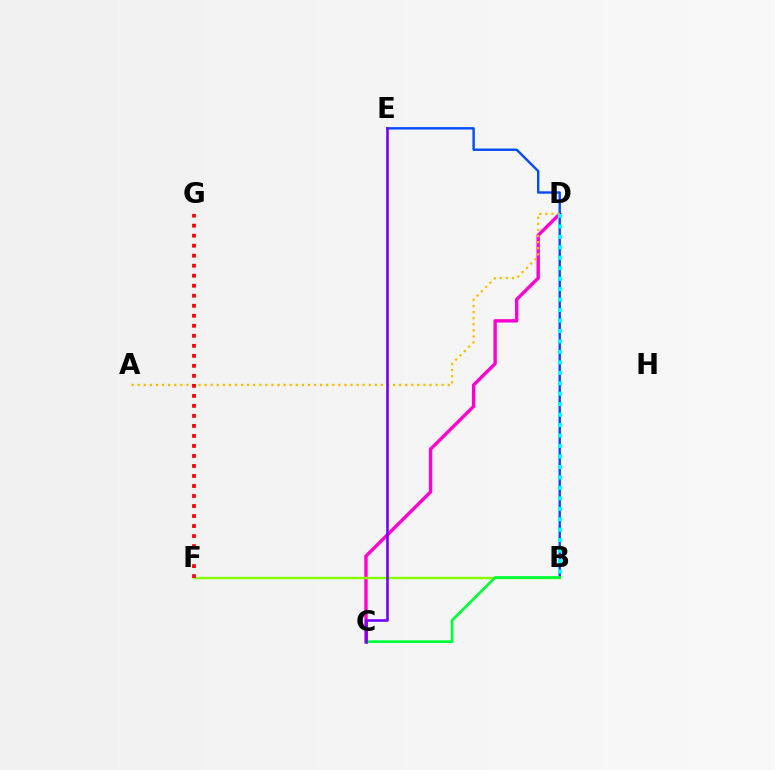{('C', 'D'): [{'color': '#ff00cf', 'line_style': 'solid', 'thickness': 2.44}], ('B', 'F'): [{'color': '#84ff00', 'line_style': 'solid', 'thickness': 1.71}], ('B', 'E'): [{'color': '#004bff', 'line_style': 'solid', 'thickness': 1.72}], ('A', 'D'): [{'color': '#ffbd00', 'line_style': 'dotted', 'thickness': 1.65}], ('B', 'C'): [{'color': '#00ff39', 'line_style': 'solid', 'thickness': 1.97}], ('B', 'D'): [{'color': '#00fff6', 'line_style': 'dotted', 'thickness': 2.84}], ('F', 'G'): [{'color': '#ff0000', 'line_style': 'dotted', 'thickness': 2.72}], ('C', 'E'): [{'color': '#7200ff', 'line_style': 'solid', 'thickness': 1.87}]}